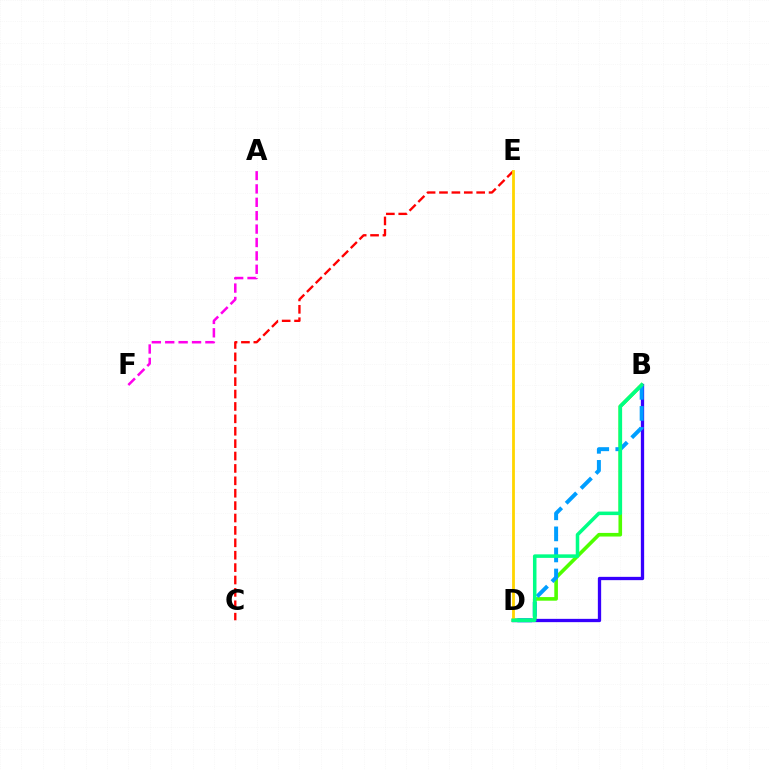{('B', 'D'): [{'color': '#4fff00', 'line_style': 'solid', 'thickness': 2.6}, {'color': '#3700ff', 'line_style': 'solid', 'thickness': 2.37}, {'color': '#009eff', 'line_style': 'dashed', 'thickness': 2.86}, {'color': '#00ff86', 'line_style': 'solid', 'thickness': 2.54}], ('C', 'E'): [{'color': '#ff0000', 'line_style': 'dashed', 'thickness': 1.68}], ('D', 'E'): [{'color': '#ffd500', 'line_style': 'solid', 'thickness': 2.02}], ('A', 'F'): [{'color': '#ff00ed', 'line_style': 'dashed', 'thickness': 1.82}]}